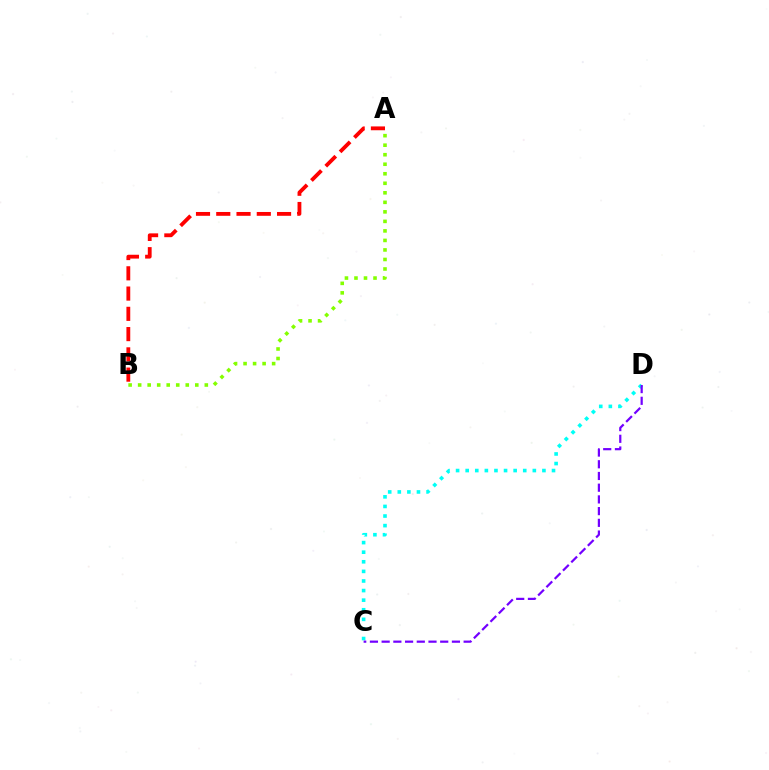{('A', 'B'): [{'color': '#ff0000', 'line_style': 'dashed', 'thickness': 2.75}, {'color': '#84ff00', 'line_style': 'dotted', 'thickness': 2.59}], ('C', 'D'): [{'color': '#00fff6', 'line_style': 'dotted', 'thickness': 2.61}, {'color': '#7200ff', 'line_style': 'dashed', 'thickness': 1.59}]}